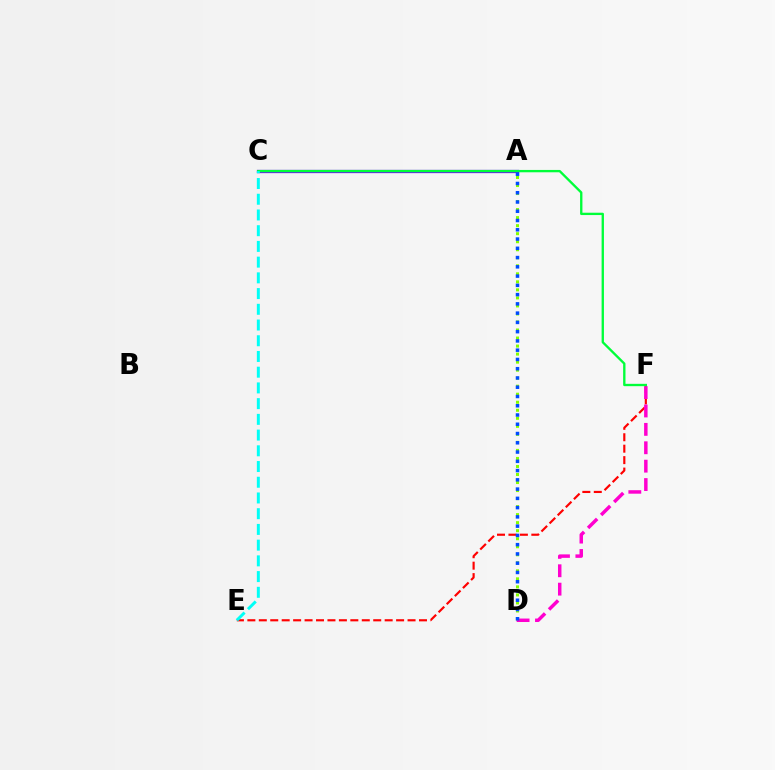{('E', 'F'): [{'color': '#ff0000', 'line_style': 'dashed', 'thickness': 1.55}], ('A', 'D'): [{'color': '#84ff00', 'line_style': 'dotted', 'thickness': 2.18}, {'color': '#004bff', 'line_style': 'dotted', 'thickness': 2.52}], ('A', 'C'): [{'color': '#ffbd00', 'line_style': 'dashed', 'thickness': 1.99}, {'color': '#7200ff', 'line_style': 'solid', 'thickness': 2.36}], ('D', 'F'): [{'color': '#ff00cf', 'line_style': 'dashed', 'thickness': 2.5}], ('C', 'F'): [{'color': '#00ff39', 'line_style': 'solid', 'thickness': 1.69}], ('C', 'E'): [{'color': '#00fff6', 'line_style': 'dashed', 'thickness': 2.14}]}